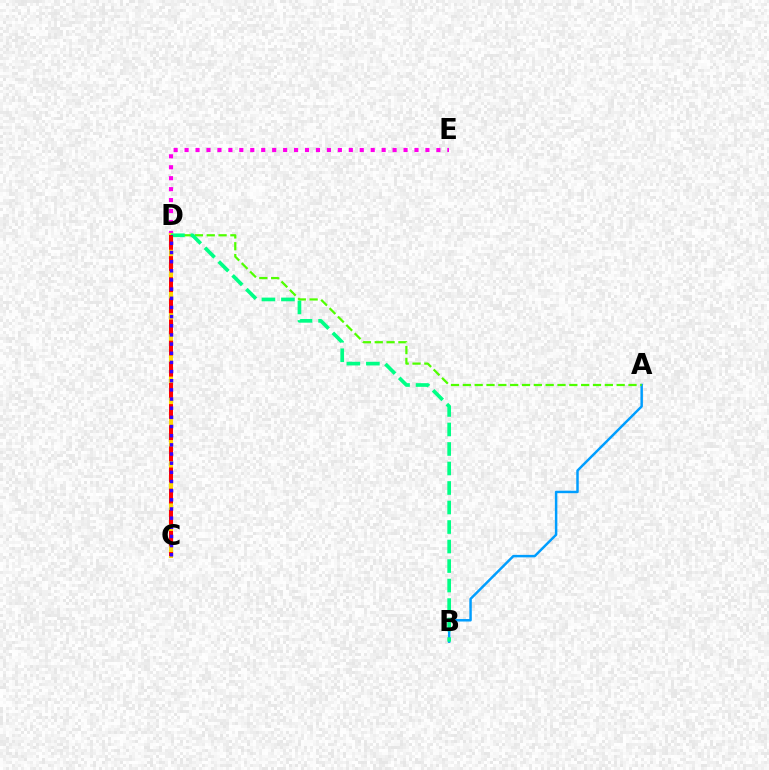{('D', 'E'): [{'color': '#ff00ed', 'line_style': 'dotted', 'thickness': 2.97}], ('A', 'B'): [{'color': '#009eff', 'line_style': 'solid', 'thickness': 1.78}], ('A', 'D'): [{'color': '#4fff00', 'line_style': 'dashed', 'thickness': 1.61}], ('C', 'D'): [{'color': '#ffd500', 'line_style': 'solid', 'thickness': 2.95}, {'color': '#ff0000', 'line_style': 'dashed', 'thickness': 2.87}, {'color': '#3700ff', 'line_style': 'dotted', 'thickness': 2.49}], ('B', 'D'): [{'color': '#00ff86', 'line_style': 'dashed', 'thickness': 2.65}]}